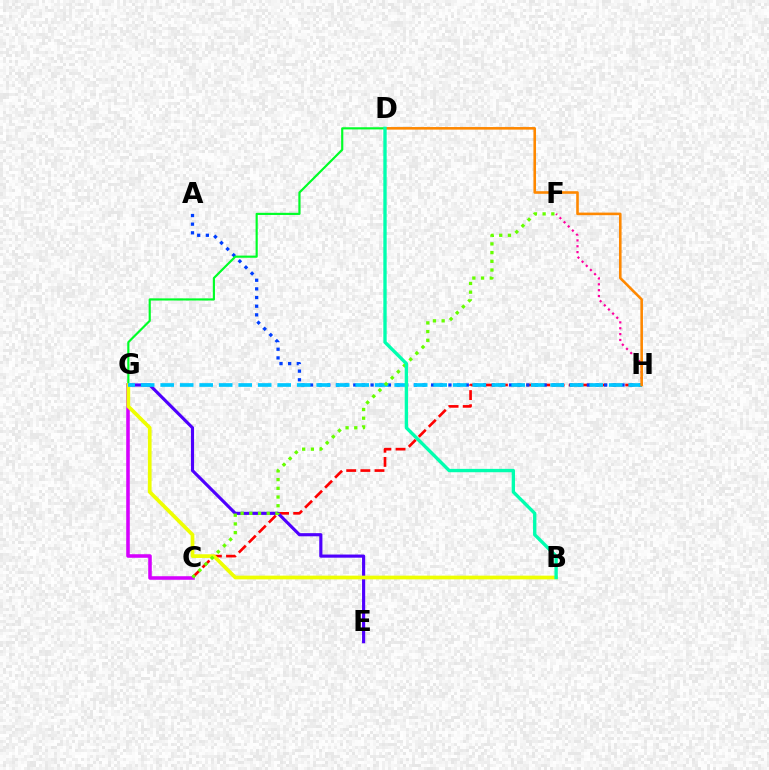{('C', 'H'): [{'color': '#ff0000', 'line_style': 'dashed', 'thickness': 1.92}], ('C', 'G'): [{'color': '#d600ff', 'line_style': 'solid', 'thickness': 2.55}], ('E', 'G'): [{'color': '#4f00ff', 'line_style': 'solid', 'thickness': 2.26}], ('A', 'H'): [{'color': '#003fff', 'line_style': 'dotted', 'thickness': 2.35}], ('F', 'H'): [{'color': '#ff00a0', 'line_style': 'dotted', 'thickness': 1.59}], ('D', 'G'): [{'color': '#00ff27', 'line_style': 'solid', 'thickness': 1.56}], ('B', 'G'): [{'color': '#eeff00', 'line_style': 'solid', 'thickness': 2.67}], ('G', 'H'): [{'color': '#00c7ff', 'line_style': 'dashed', 'thickness': 2.65}], ('C', 'F'): [{'color': '#66ff00', 'line_style': 'dotted', 'thickness': 2.37}], ('D', 'H'): [{'color': '#ff8800', 'line_style': 'solid', 'thickness': 1.87}], ('B', 'D'): [{'color': '#00ffaf', 'line_style': 'solid', 'thickness': 2.41}]}